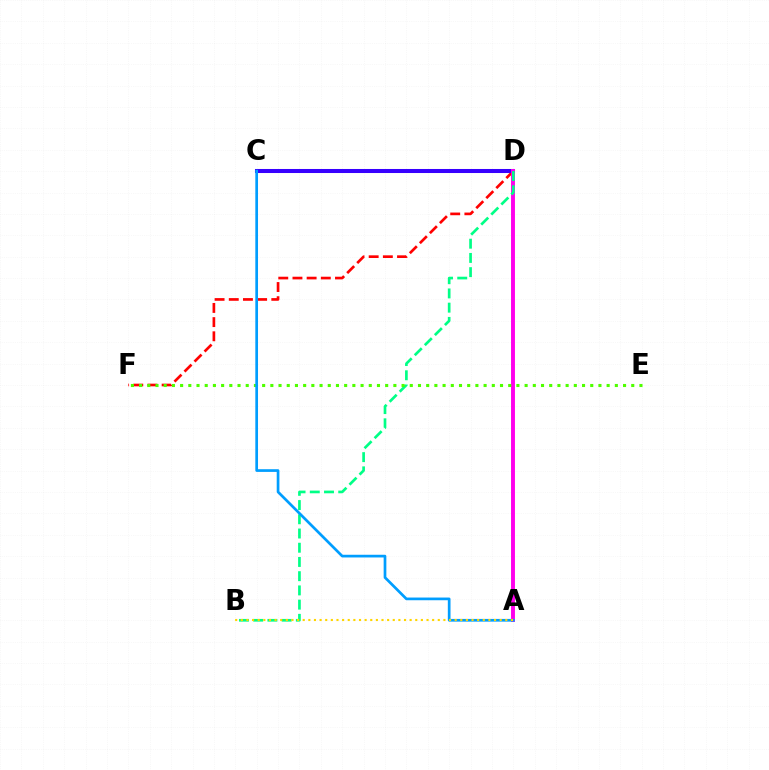{('D', 'F'): [{'color': '#ff0000', 'line_style': 'dashed', 'thickness': 1.93}], ('C', 'D'): [{'color': '#3700ff', 'line_style': 'solid', 'thickness': 2.91}], ('A', 'D'): [{'color': '#ff00ed', 'line_style': 'solid', 'thickness': 2.82}], ('B', 'D'): [{'color': '#00ff86', 'line_style': 'dashed', 'thickness': 1.93}], ('E', 'F'): [{'color': '#4fff00', 'line_style': 'dotted', 'thickness': 2.23}], ('A', 'C'): [{'color': '#009eff', 'line_style': 'solid', 'thickness': 1.94}], ('A', 'B'): [{'color': '#ffd500', 'line_style': 'dotted', 'thickness': 1.53}]}